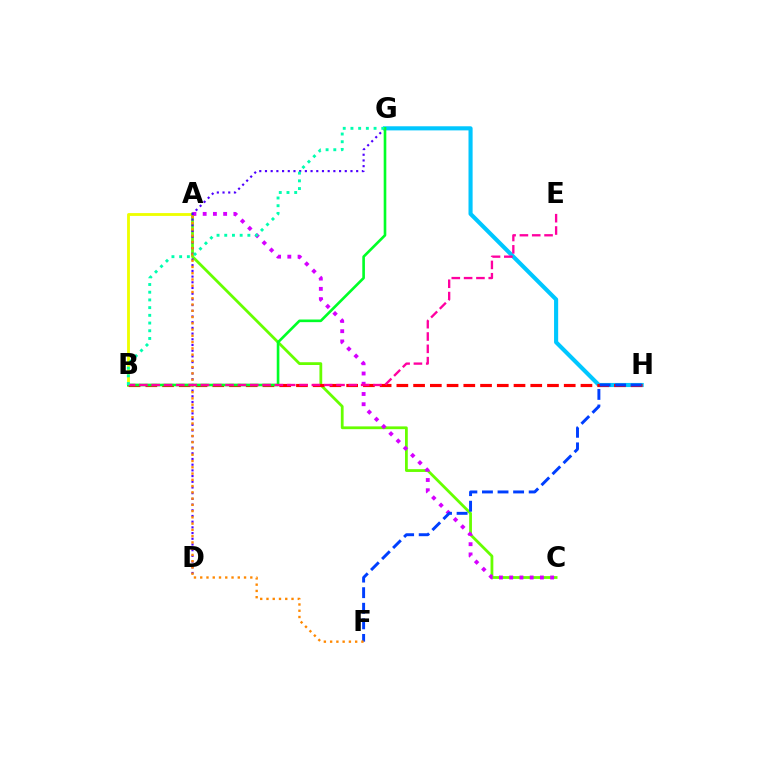{('G', 'H'): [{'color': '#00c7ff', 'line_style': 'solid', 'thickness': 2.96}], ('A', 'B'): [{'color': '#eeff00', 'line_style': 'solid', 'thickness': 2.05}], ('A', 'C'): [{'color': '#66ff00', 'line_style': 'solid', 'thickness': 2.0}, {'color': '#d600ff', 'line_style': 'dotted', 'thickness': 2.78}], ('B', 'H'): [{'color': '#ff0000', 'line_style': 'dashed', 'thickness': 2.27}], ('D', 'G'): [{'color': '#4f00ff', 'line_style': 'dotted', 'thickness': 1.55}], ('F', 'H'): [{'color': '#003fff', 'line_style': 'dashed', 'thickness': 2.12}], ('A', 'F'): [{'color': '#ff8800', 'line_style': 'dotted', 'thickness': 1.7}], ('B', 'G'): [{'color': '#00ff27', 'line_style': 'solid', 'thickness': 1.89}, {'color': '#00ffaf', 'line_style': 'dotted', 'thickness': 2.09}], ('B', 'E'): [{'color': '#ff00a0', 'line_style': 'dashed', 'thickness': 1.67}]}